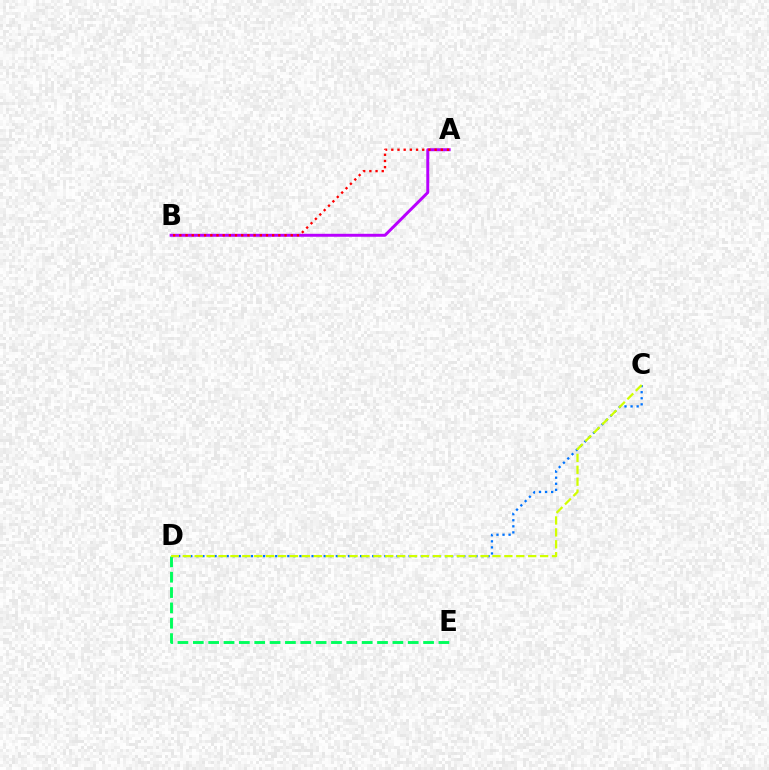{('D', 'E'): [{'color': '#00ff5c', 'line_style': 'dashed', 'thickness': 2.09}], ('A', 'B'): [{'color': '#b900ff', 'line_style': 'solid', 'thickness': 2.13}, {'color': '#ff0000', 'line_style': 'dotted', 'thickness': 1.68}], ('C', 'D'): [{'color': '#0074ff', 'line_style': 'dotted', 'thickness': 1.65}, {'color': '#d1ff00', 'line_style': 'dashed', 'thickness': 1.62}]}